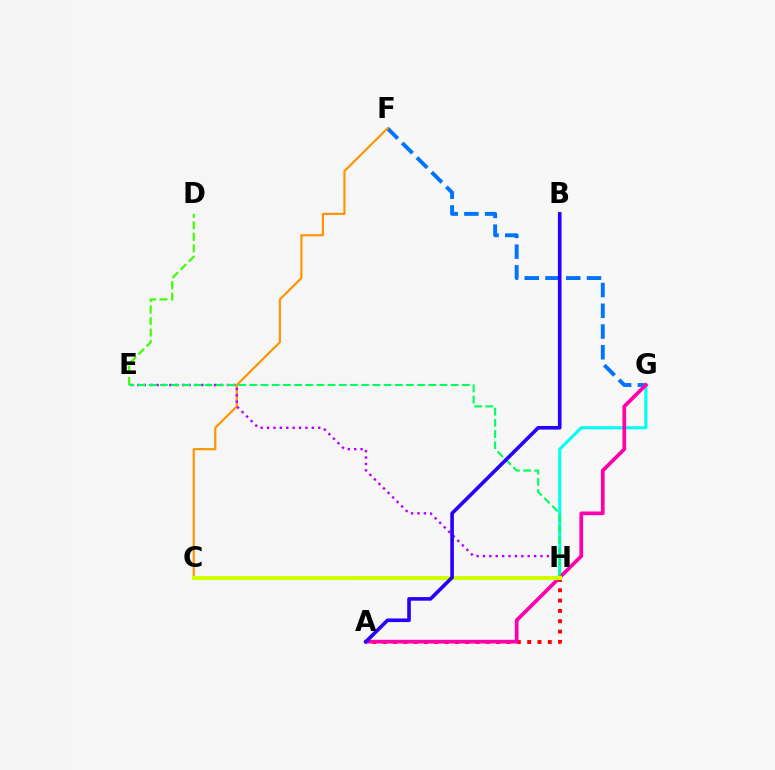{('F', 'G'): [{'color': '#0074ff', 'line_style': 'dashed', 'thickness': 2.82}], ('C', 'F'): [{'color': '#ff9400', 'line_style': 'solid', 'thickness': 1.56}], ('D', 'E'): [{'color': '#3dff00', 'line_style': 'dashed', 'thickness': 1.56}], ('E', 'H'): [{'color': '#b900ff', 'line_style': 'dotted', 'thickness': 1.74}, {'color': '#00ff5c', 'line_style': 'dashed', 'thickness': 1.52}], ('A', 'H'): [{'color': '#ff0000', 'line_style': 'dotted', 'thickness': 2.8}], ('G', 'H'): [{'color': '#00fff6', 'line_style': 'solid', 'thickness': 2.23}], ('A', 'G'): [{'color': '#ff00ac', 'line_style': 'solid', 'thickness': 2.67}], ('C', 'H'): [{'color': '#d1ff00', 'line_style': 'solid', 'thickness': 2.92}], ('A', 'B'): [{'color': '#2500ff', 'line_style': 'solid', 'thickness': 2.6}]}